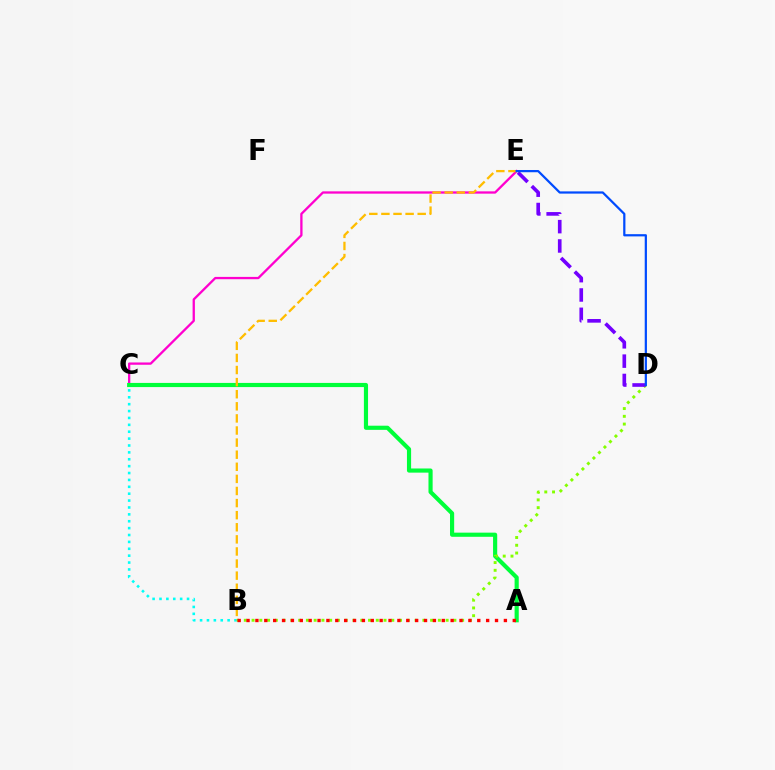{('B', 'C'): [{'color': '#00fff6', 'line_style': 'dotted', 'thickness': 1.87}], ('C', 'E'): [{'color': '#ff00cf', 'line_style': 'solid', 'thickness': 1.66}], ('A', 'C'): [{'color': '#00ff39', 'line_style': 'solid', 'thickness': 2.99}], ('B', 'E'): [{'color': '#ffbd00', 'line_style': 'dashed', 'thickness': 1.64}], ('B', 'D'): [{'color': '#84ff00', 'line_style': 'dotted', 'thickness': 2.11}], ('D', 'E'): [{'color': '#7200ff', 'line_style': 'dashed', 'thickness': 2.63}, {'color': '#004bff', 'line_style': 'solid', 'thickness': 1.6}], ('A', 'B'): [{'color': '#ff0000', 'line_style': 'dotted', 'thickness': 2.41}]}